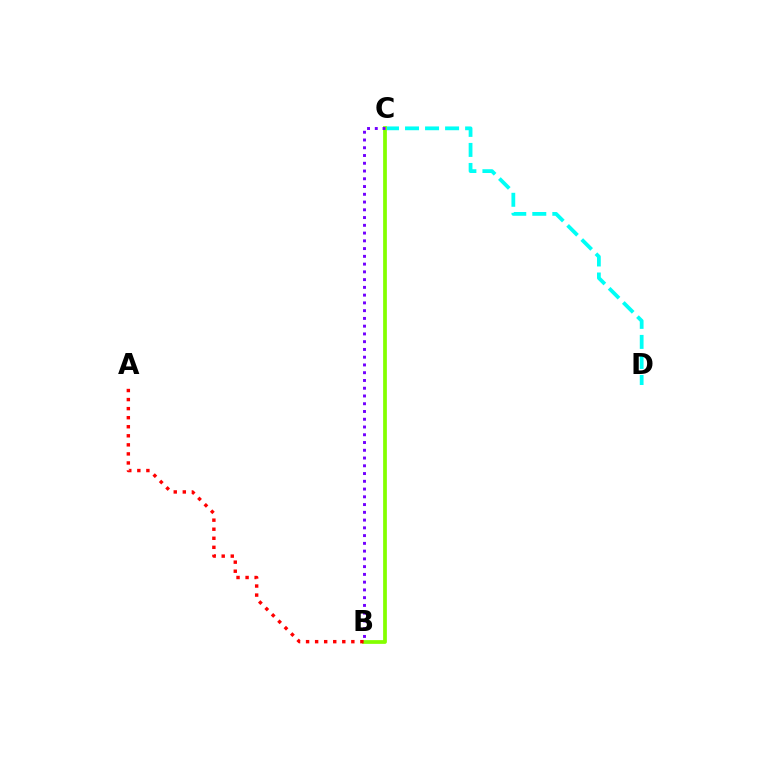{('C', 'D'): [{'color': '#00fff6', 'line_style': 'dashed', 'thickness': 2.72}], ('B', 'C'): [{'color': '#84ff00', 'line_style': 'solid', 'thickness': 2.69}, {'color': '#7200ff', 'line_style': 'dotted', 'thickness': 2.11}], ('A', 'B'): [{'color': '#ff0000', 'line_style': 'dotted', 'thickness': 2.46}]}